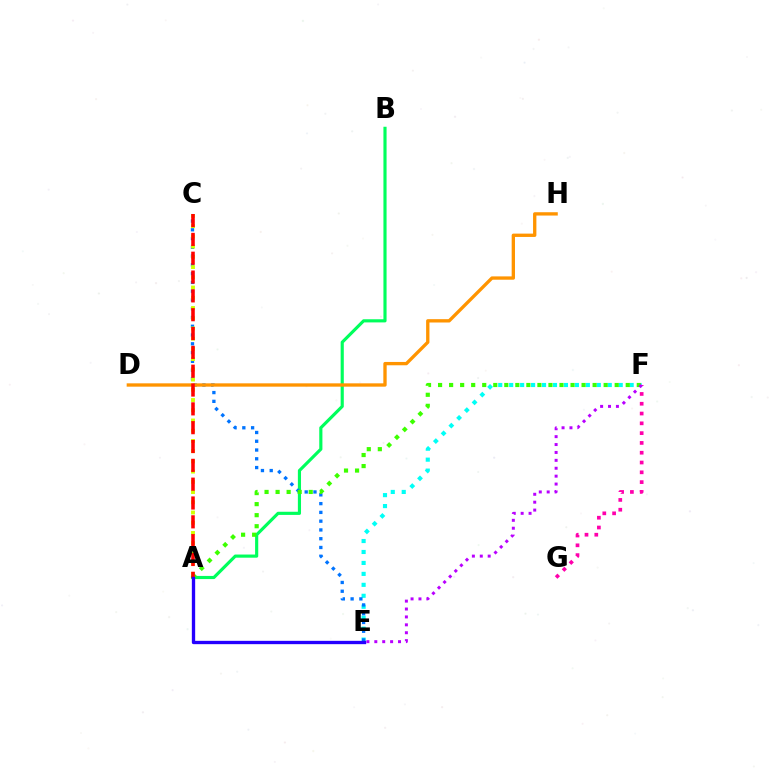{('A', 'B'): [{'color': '#00ff5c', 'line_style': 'solid', 'thickness': 2.27}], ('F', 'G'): [{'color': '#ff00ac', 'line_style': 'dotted', 'thickness': 2.66}], ('E', 'F'): [{'color': '#00fff6', 'line_style': 'dotted', 'thickness': 2.98}, {'color': '#b900ff', 'line_style': 'dotted', 'thickness': 2.15}], ('C', 'E'): [{'color': '#0074ff', 'line_style': 'dotted', 'thickness': 2.38}], ('A', 'C'): [{'color': '#d1ff00', 'line_style': 'dotted', 'thickness': 2.78}, {'color': '#ff0000', 'line_style': 'dashed', 'thickness': 2.56}], ('A', 'F'): [{'color': '#3dff00', 'line_style': 'dotted', 'thickness': 3.0}], ('D', 'H'): [{'color': '#ff9400', 'line_style': 'solid', 'thickness': 2.4}], ('A', 'E'): [{'color': '#2500ff', 'line_style': 'solid', 'thickness': 2.39}]}